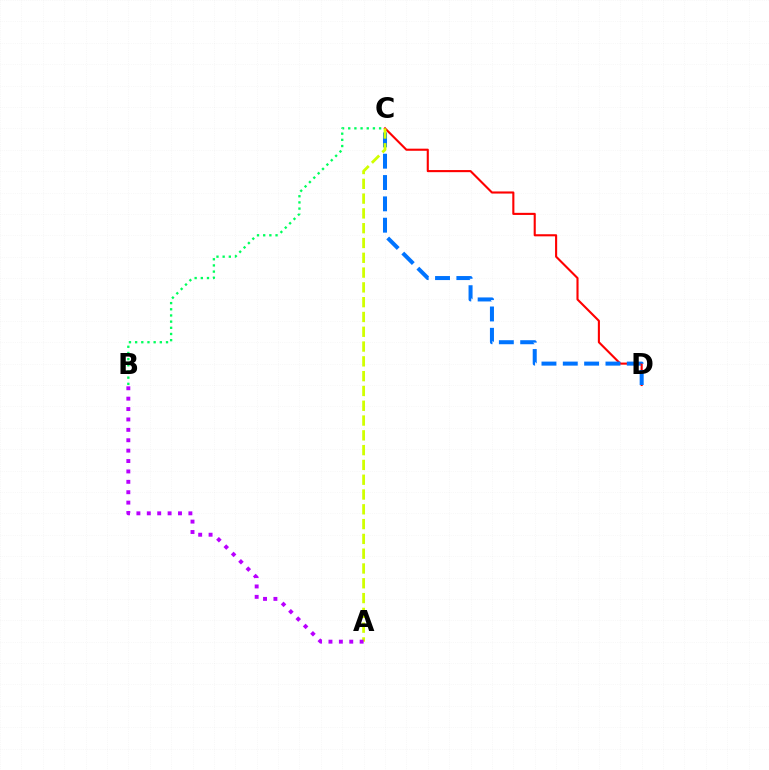{('C', 'D'): [{'color': '#ff0000', 'line_style': 'solid', 'thickness': 1.52}, {'color': '#0074ff', 'line_style': 'dashed', 'thickness': 2.9}], ('B', 'C'): [{'color': '#00ff5c', 'line_style': 'dotted', 'thickness': 1.68}], ('A', 'C'): [{'color': '#d1ff00', 'line_style': 'dashed', 'thickness': 2.01}], ('A', 'B'): [{'color': '#b900ff', 'line_style': 'dotted', 'thickness': 2.82}]}